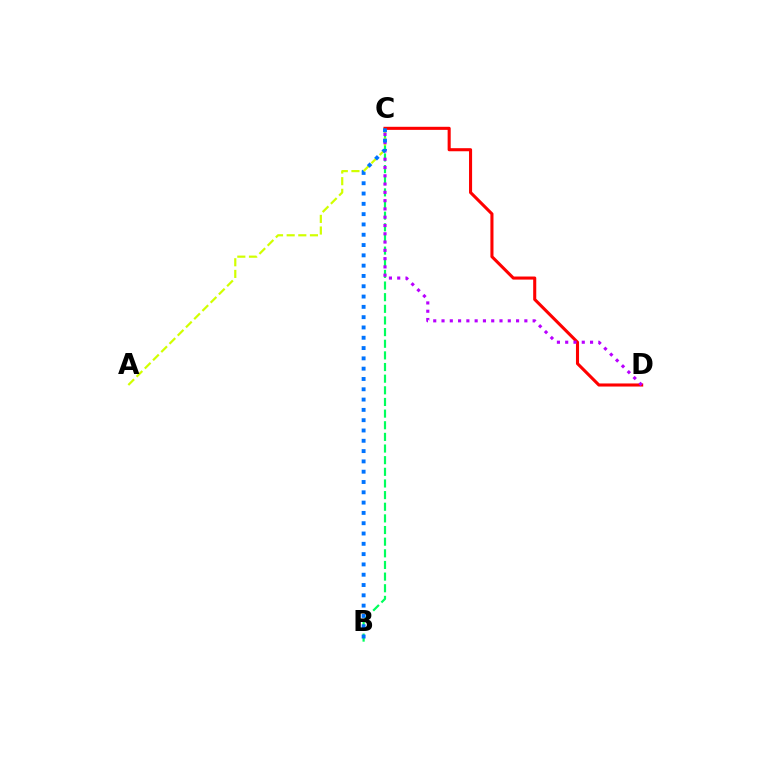{('B', 'C'): [{'color': '#00ff5c', 'line_style': 'dashed', 'thickness': 1.58}, {'color': '#0074ff', 'line_style': 'dotted', 'thickness': 2.8}], ('A', 'C'): [{'color': '#d1ff00', 'line_style': 'dashed', 'thickness': 1.58}], ('C', 'D'): [{'color': '#ff0000', 'line_style': 'solid', 'thickness': 2.21}, {'color': '#b900ff', 'line_style': 'dotted', 'thickness': 2.25}]}